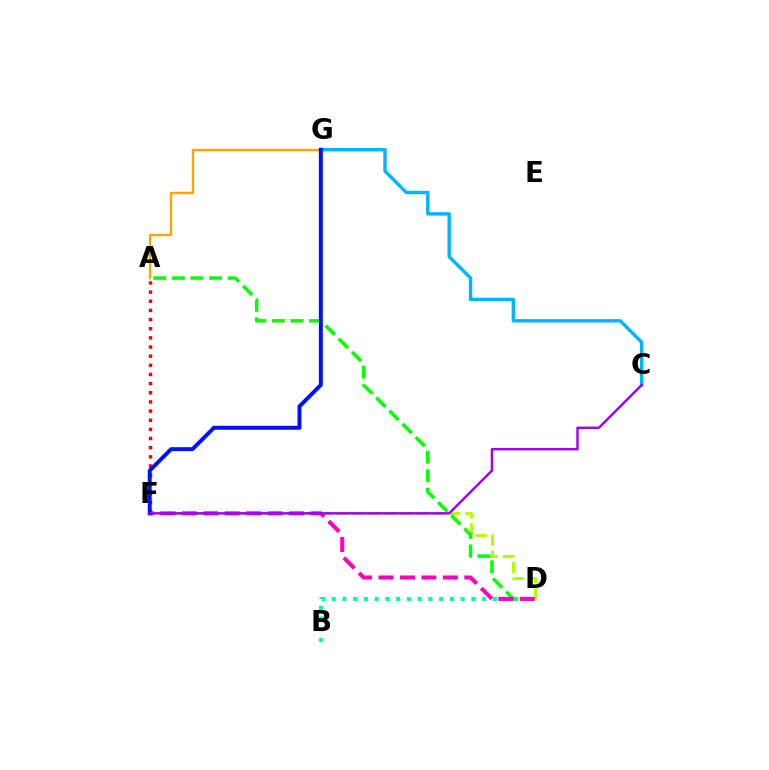{('D', 'F'): [{'color': '#b3ff00', 'line_style': 'dashed', 'thickness': 2.19}, {'color': '#ff00bd', 'line_style': 'dashed', 'thickness': 2.91}], ('B', 'D'): [{'color': '#00ff9d', 'line_style': 'dotted', 'thickness': 2.92}], ('A', 'F'): [{'color': '#ff0000', 'line_style': 'dotted', 'thickness': 2.49}], ('A', 'G'): [{'color': '#ffa500', 'line_style': 'solid', 'thickness': 1.69}], ('A', 'D'): [{'color': '#08ff00', 'line_style': 'dashed', 'thickness': 2.53}], ('C', 'G'): [{'color': '#00b5ff', 'line_style': 'solid', 'thickness': 2.45}], ('F', 'G'): [{'color': '#0010ff', 'line_style': 'solid', 'thickness': 2.85}], ('C', 'F'): [{'color': '#9b00ff', 'line_style': 'solid', 'thickness': 1.75}]}